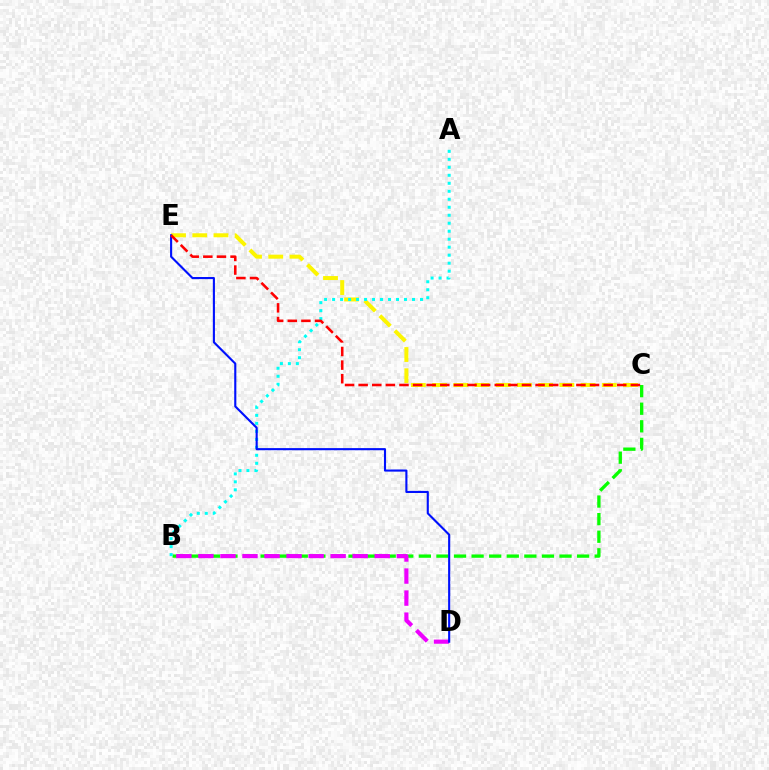{('B', 'C'): [{'color': '#08ff00', 'line_style': 'dashed', 'thickness': 2.39}], ('C', 'E'): [{'color': '#fcf500', 'line_style': 'dashed', 'thickness': 2.88}, {'color': '#ff0000', 'line_style': 'dashed', 'thickness': 1.85}], ('A', 'B'): [{'color': '#00fff6', 'line_style': 'dotted', 'thickness': 2.17}], ('B', 'D'): [{'color': '#ee00ff', 'line_style': 'dashed', 'thickness': 2.99}], ('D', 'E'): [{'color': '#0010ff', 'line_style': 'solid', 'thickness': 1.52}]}